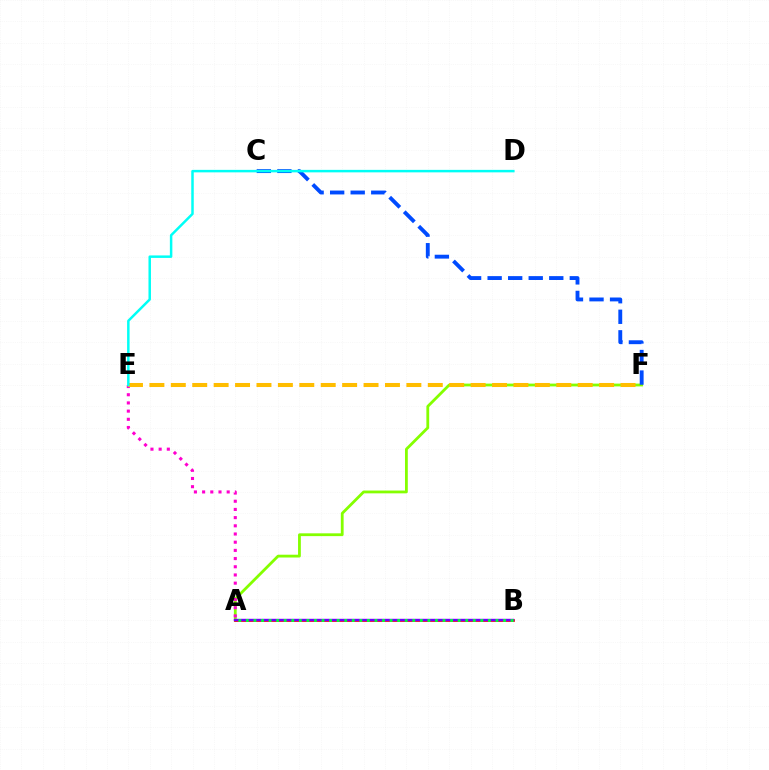{('A', 'F'): [{'color': '#84ff00', 'line_style': 'solid', 'thickness': 2.02}], ('C', 'F'): [{'color': '#004bff', 'line_style': 'dashed', 'thickness': 2.79}], ('A', 'E'): [{'color': '#ff00cf', 'line_style': 'dotted', 'thickness': 2.23}], ('E', 'F'): [{'color': '#ffbd00', 'line_style': 'dashed', 'thickness': 2.91}], ('A', 'B'): [{'color': '#ff0000', 'line_style': 'solid', 'thickness': 1.96}, {'color': '#7200ff', 'line_style': 'solid', 'thickness': 1.73}, {'color': '#00ff39', 'line_style': 'dotted', 'thickness': 2.05}], ('D', 'E'): [{'color': '#00fff6', 'line_style': 'solid', 'thickness': 1.79}]}